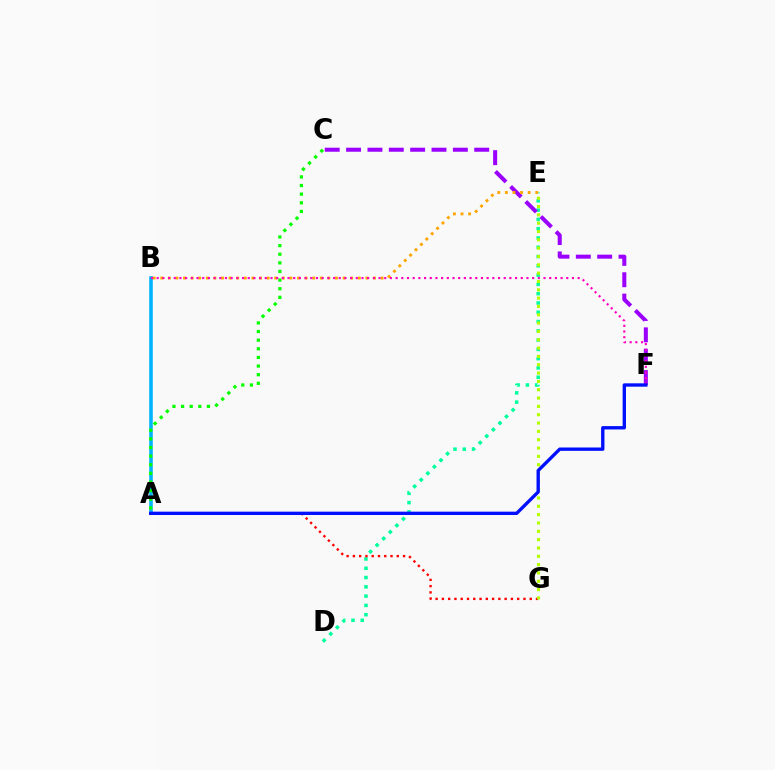{('D', 'E'): [{'color': '#00ff9d', 'line_style': 'dotted', 'thickness': 2.52}], ('A', 'B'): [{'color': '#00b5ff', 'line_style': 'solid', 'thickness': 2.57}], ('C', 'F'): [{'color': '#9b00ff', 'line_style': 'dashed', 'thickness': 2.9}], ('B', 'E'): [{'color': '#ffa500', 'line_style': 'dotted', 'thickness': 2.06}], ('A', 'C'): [{'color': '#08ff00', 'line_style': 'dotted', 'thickness': 2.34}], ('A', 'G'): [{'color': '#ff0000', 'line_style': 'dotted', 'thickness': 1.7}], ('E', 'G'): [{'color': '#b3ff00', 'line_style': 'dotted', 'thickness': 2.26}], ('B', 'F'): [{'color': '#ff00bd', 'line_style': 'dotted', 'thickness': 1.55}], ('A', 'F'): [{'color': '#0010ff', 'line_style': 'solid', 'thickness': 2.41}]}